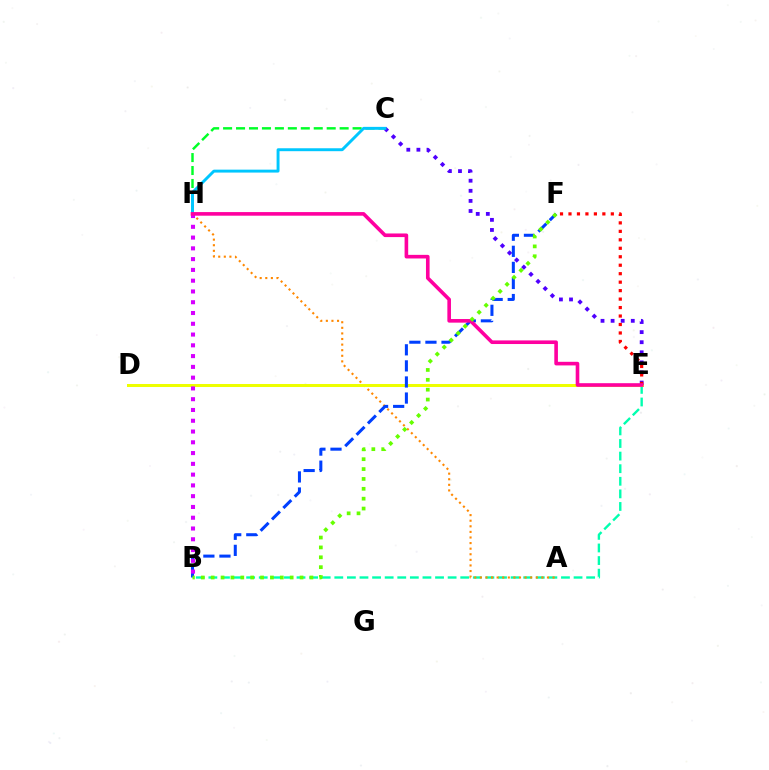{('B', 'E'): [{'color': '#00ffaf', 'line_style': 'dashed', 'thickness': 1.71}], ('A', 'H'): [{'color': '#ff8800', 'line_style': 'dotted', 'thickness': 1.52}], ('D', 'E'): [{'color': '#eeff00', 'line_style': 'solid', 'thickness': 2.17}], ('C', 'E'): [{'color': '#4f00ff', 'line_style': 'dotted', 'thickness': 2.74}], ('C', 'H'): [{'color': '#00ff27', 'line_style': 'dashed', 'thickness': 1.76}, {'color': '#00c7ff', 'line_style': 'solid', 'thickness': 2.11}], ('B', 'F'): [{'color': '#003fff', 'line_style': 'dashed', 'thickness': 2.18}, {'color': '#66ff00', 'line_style': 'dotted', 'thickness': 2.68}], ('E', 'F'): [{'color': '#ff0000', 'line_style': 'dotted', 'thickness': 2.3}], ('B', 'H'): [{'color': '#d600ff', 'line_style': 'dotted', 'thickness': 2.93}], ('E', 'H'): [{'color': '#ff00a0', 'line_style': 'solid', 'thickness': 2.6}]}